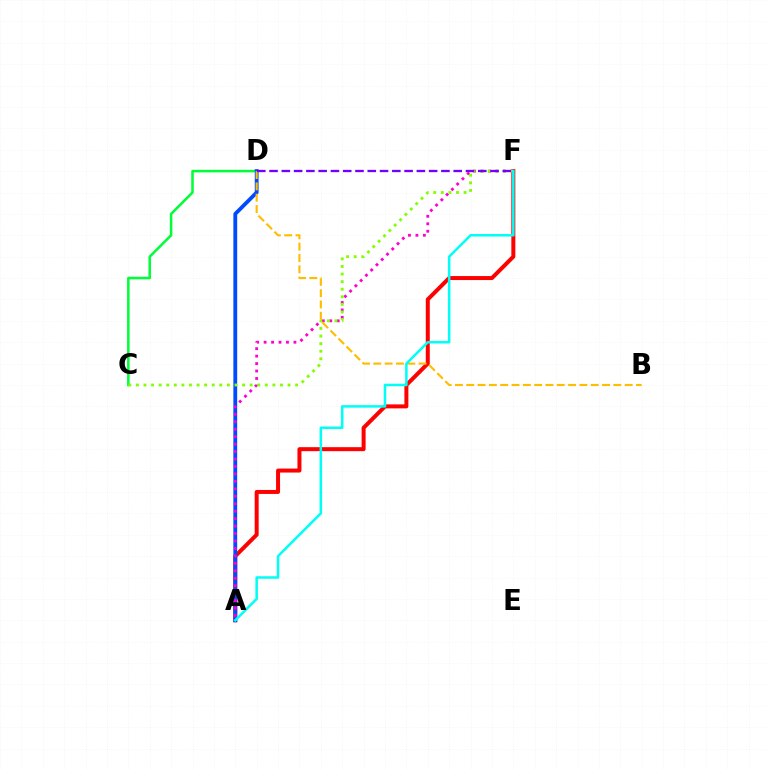{('C', 'D'): [{'color': '#00ff39', 'line_style': 'solid', 'thickness': 1.84}], ('A', 'F'): [{'color': '#ff0000', 'line_style': 'solid', 'thickness': 2.87}, {'color': '#ff00cf', 'line_style': 'dotted', 'thickness': 2.02}, {'color': '#00fff6', 'line_style': 'solid', 'thickness': 1.82}], ('A', 'D'): [{'color': '#004bff', 'line_style': 'solid', 'thickness': 2.75}], ('C', 'F'): [{'color': '#84ff00', 'line_style': 'dotted', 'thickness': 2.06}], ('B', 'D'): [{'color': '#ffbd00', 'line_style': 'dashed', 'thickness': 1.54}], ('D', 'F'): [{'color': '#7200ff', 'line_style': 'dashed', 'thickness': 1.67}]}